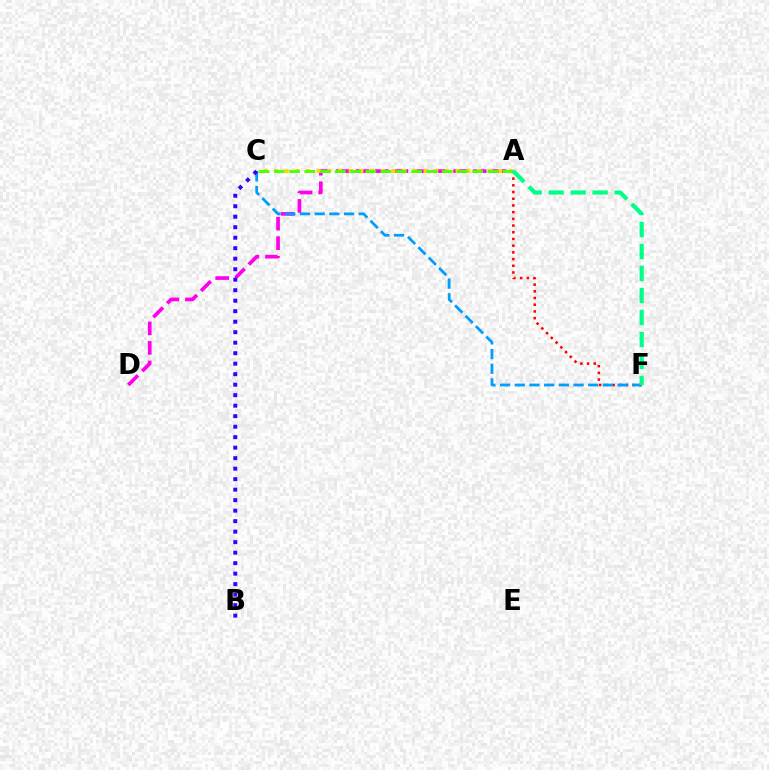{('A', 'D'): [{'color': '#ff00ed', 'line_style': 'dashed', 'thickness': 2.66}], ('A', 'C'): [{'color': '#ffd500', 'line_style': 'dotted', 'thickness': 2.9}, {'color': '#4fff00', 'line_style': 'dashed', 'thickness': 2.07}], ('A', 'F'): [{'color': '#ff0000', 'line_style': 'dotted', 'thickness': 1.82}, {'color': '#00ff86', 'line_style': 'dashed', 'thickness': 2.99}], ('C', 'F'): [{'color': '#009eff', 'line_style': 'dashed', 'thickness': 2.0}], ('B', 'C'): [{'color': '#3700ff', 'line_style': 'dotted', 'thickness': 2.85}]}